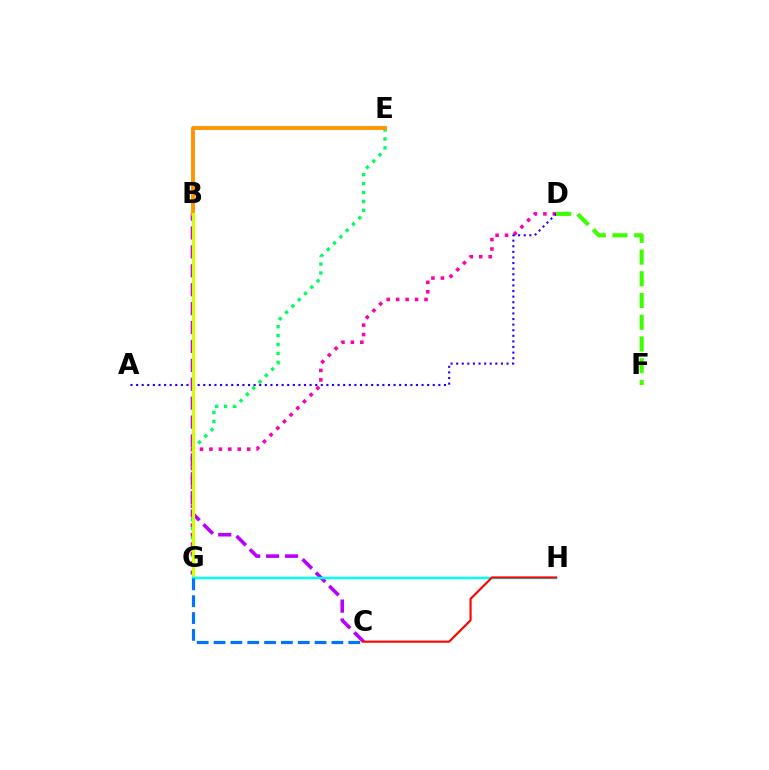{('E', 'G'): [{'color': '#00ff5c', 'line_style': 'dotted', 'thickness': 2.42}], ('D', 'G'): [{'color': '#ff00ac', 'line_style': 'dotted', 'thickness': 2.57}], ('B', 'C'): [{'color': '#b900ff', 'line_style': 'dashed', 'thickness': 2.57}], ('A', 'D'): [{'color': '#2500ff', 'line_style': 'dotted', 'thickness': 1.52}], ('B', 'E'): [{'color': '#ff9400', 'line_style': 'solid', 'thickness': 2.79}], ('D', 'F'): [{'color': '#3dff00', 'line_style': 'dashed', 'thickness': 2.95}], ('B', 'G'): [{'color': '#d1ff00', 'line_style': 'solid', 'thickness': 2.25}], ('G', 'H'): [{'color': '#00fff6', 'line_style': 'solid', 'thickness': 1.78}], ('C', 'G'): [{'color': '#0074ff', 'line_style': 'dashed', 'thickness': 2.29}], ('C', 'H'): [{'color': '#ff0000', 'line_style': 'solid', 'thickness': 1.53}]}